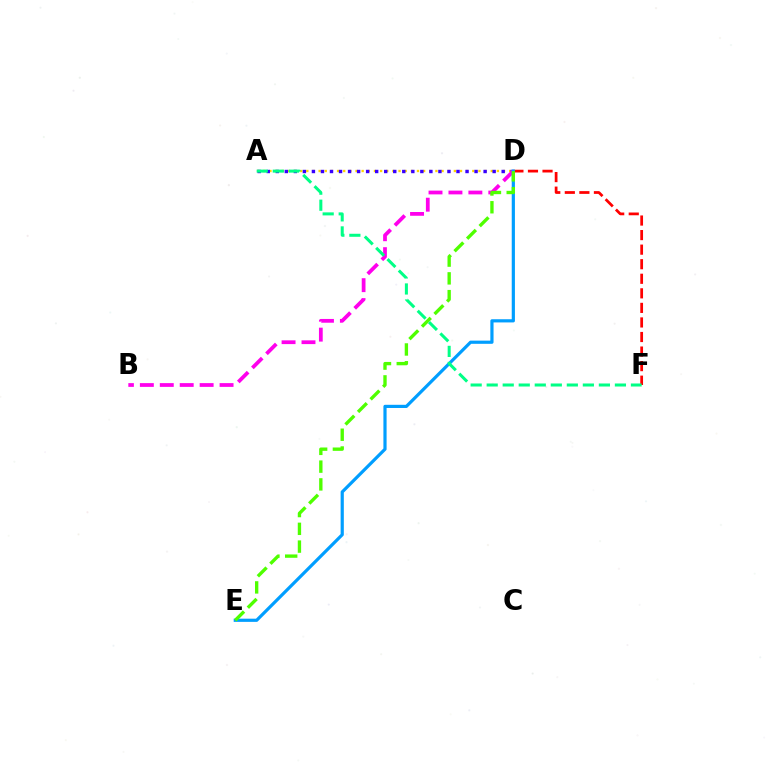{('A', 'D'): [{'color': '#ffd500', 'line_style': 'dotted', 'thickness': 1.67}, {'color': '#3700ff', 'line_style': 'dotted', 'thickness': 2.46}], ('D', 'F'): [{'color': '#ff0000', 'line_style': 'dashed', 'thickness': 1.98}], ('B', 'D'): [{'color': '#ff00ed', 'line_style': 'dashed', 'thickness': 2.71}], ('D', 'E'): [{'color': '#009eff', 'line_style': 'solid', 'thickness': 2.29}, {'color': '#4fff00', 'line_style': 'dashed', 'thickness': 2.41}], ('A', 'F'): [{'color': '#00ff86', 'line_style': 'dashed', 'thickness': 2.18}]}